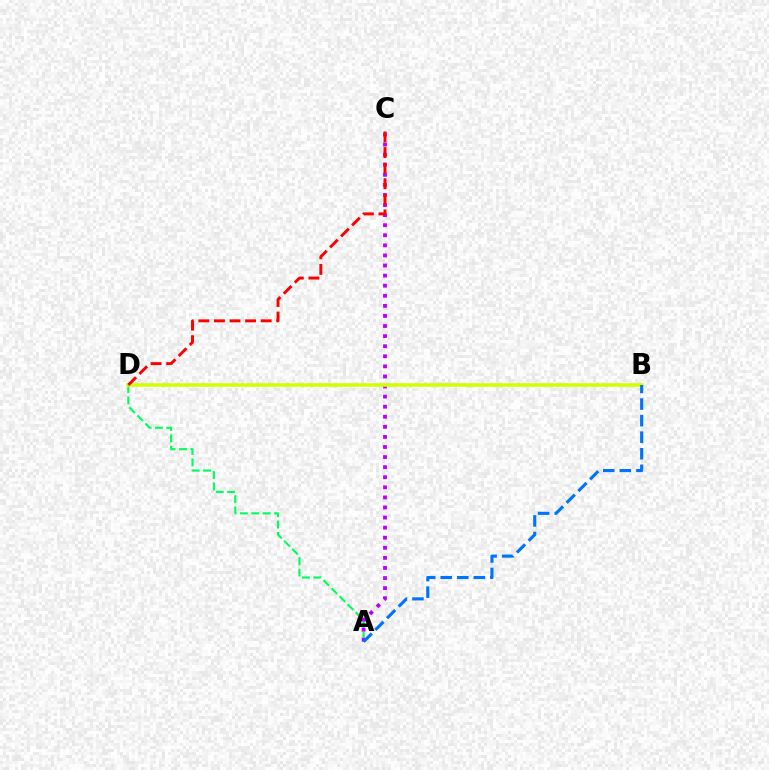{('A', 'D'): [{'color': '#00ff5c', 'line_style': 'dashed', 'thickness': 1.54}], ('A', 'C'): [{'color': '#b900ff', 'line_style': 'dotted', 'thickness': 2.74}], ('B', 'D'): [{'color': '#d1ff00', 'line_style': 'solid', 'thickness': 2.54}], ('C', 'D'): [{'color': '#ff0000', 'line_style': 'dashed', 'thickness': 2.12}], ('A', 'B'): [{'color': '#0074ff', 'line_style': 'dashed', 'thickness': 2.25}]}